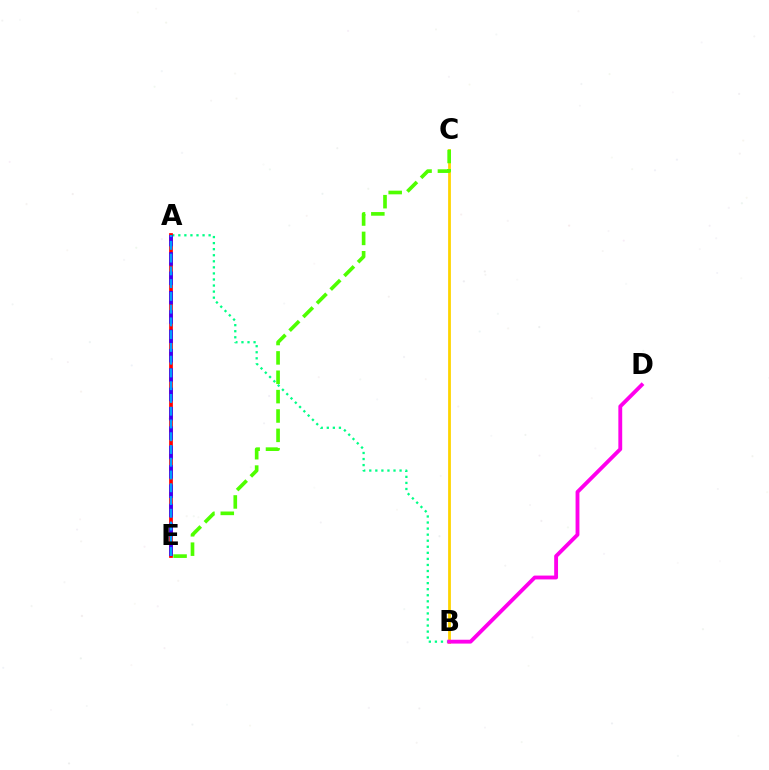{('B', 'C'): [{'color': '#ffd500', 'line_style': 'solid', 'thickness': 2.0}], ('A', 'B'): [{'color': '#00ff86', 'line_style': 'dotted', 'thickness': 1.65}], ('B', 'D'): [{'color': '#ff00ed', 'line_style': 'solid', 'thickness': 2.77}], ('A', 'E'): [{'color': '#ff0000', 'line_style': 'solid', 'thickness': 2.69}, {'color': '#3700ff', 'line_style': 'dashed', 'thickness': 2.63}, {'color': '#009eff', 'line_style': 'dashed', 'thickness': 1.73}], ('C', 'E'): [{'color': '#4fff00', 'line_style': 'dashed', 'thickness': 2.63}]}